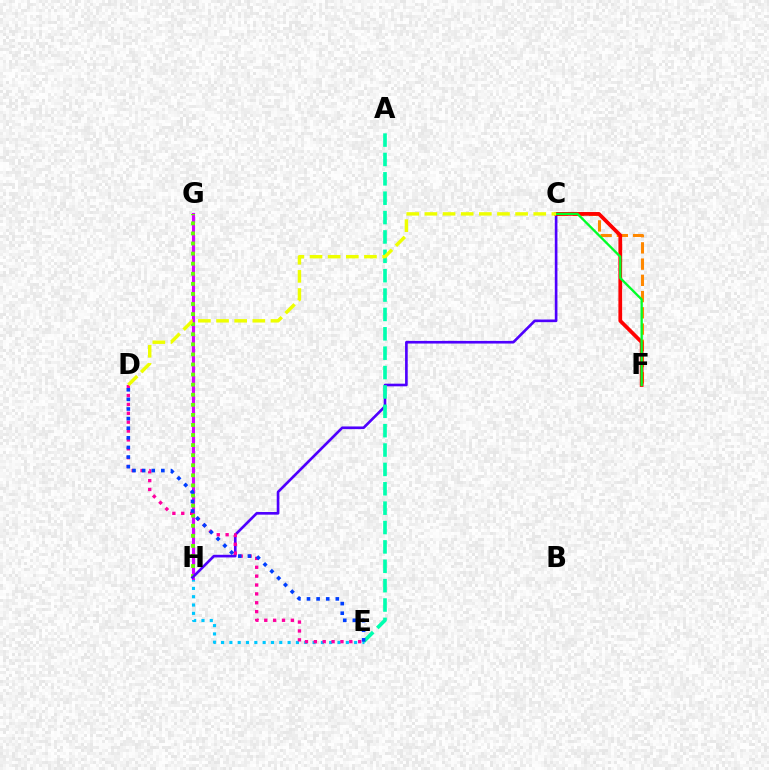{('E', 'H'): [{'color': '#00c7ff', 'line_style': 'dotted', 'thickness': 2.26}], ('C', 'F'): [{'color': '#ff8800', 'line_style': 'dashed', 'thickness': 2.21}, {'color': '#ff0000', 'line_style': 'solid', 'thickness': 2.69}, {'color': '#00ff27', 'line_style': 'solid', 'thickness': 1.66}], ('G', 'H'): [{'color': '#d600ff', 'line_style': 'solid', 'thickness': 2.25}, {'color': '#66ff00', 'line_style': 'dotted', 'thickness': 2.74}], ('C', 'H'): [{'color': '#4f00ff', 'line_style': 'solid', 'thickness': 1.91}], ('A', 'E'): [{'color': '#00ffaf', 'line_style': 'dashed', 'thickness': 2.63}], ('D', 'E'): [{'color': '#ff00a0', 'line_style': 'dotted', 'thickness': 2.41}, {'color': '#003fff', 'line_style': 'dotted', 'thickness': 2.61}], ('C', 'D'): [{'color': '#eeff00', 'line_style': 'dashed', 'thickness': 2.46}]}